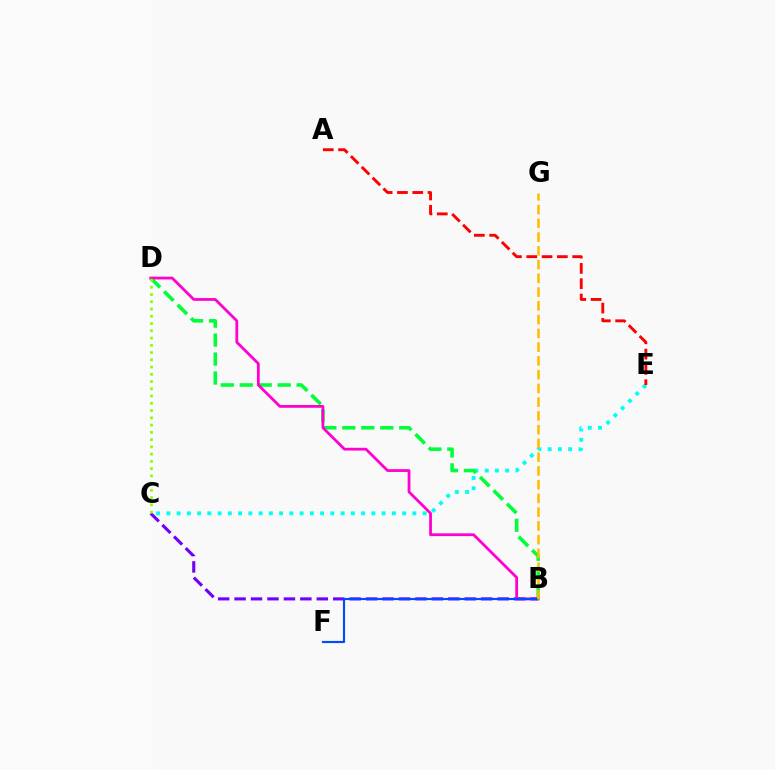{('B', 'C'): [{'color': '#7200ff', 'line_style': 'dashed', 'thickness': 2.23}], ('C', 'E'): [{'color': '#00fff6', 'line_style': 'dotted', 'thickness': 2.79}], ('B', 'D'): [{'color': '#00ff39', 'line_style': 'dashed', 'thickness': 2.58}, {'color': '#ff00cf', 'line_style': 'solid', 'thickness': 2.0}], ('B', 'F'): [{'color': '#004bff', 'line_style': 'solid', 'thickness': 1.56}], ('B', 'G'): [{'color': '#ffbd00', 'line_style': 'dashed', 'thickness': 1.87}], ('C', 'D'): [{'color': '#84ff00', 'line_style': 'dotted', 'thickness': 1.97}], ('A', 'E'): [{'color': '#ff0000', 'line_style': 'dashed', 'thickness': 2.08}]}